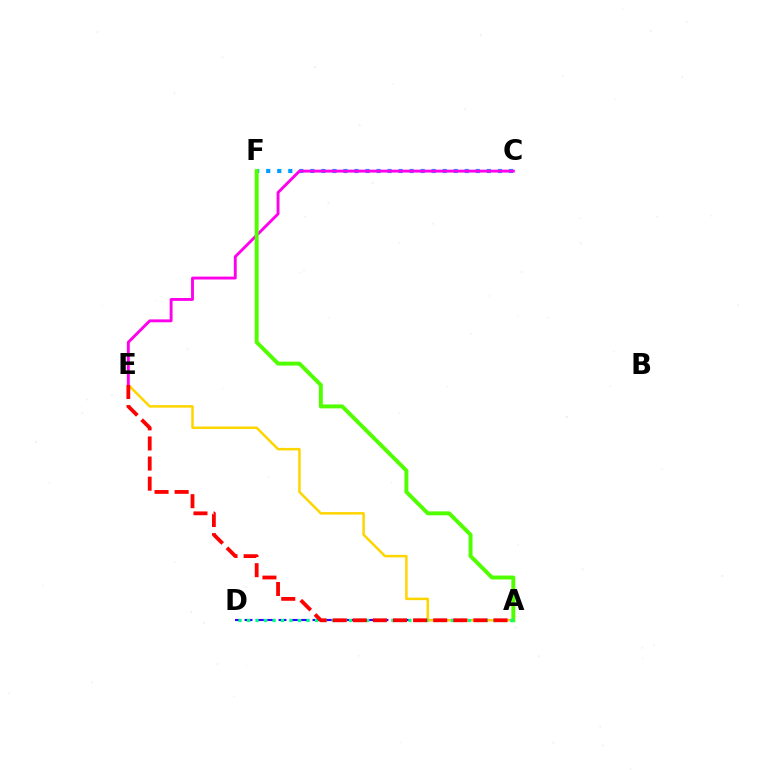{('C', 'F'): [{'color': '#009eff', 'line_style': 'dotted', 'thickness': 3.0}], ('A', 'D'): [{'color': '#3700ff', 'line_style': 'dashed', 'thickness': 1.54}, {'color': '#00ff86', 'line_style': 'dotted', 'thickness': 2.31}], ('A', 'E'): [{'color': '#ffd500', 'line_style': 'solid', 'thickness': 1.8}, {'color': '#ff0000', 'line_style': 'dashed', 'thickness': 2.73}], ('C', 'E'): [{'color': '#ff00ed', 'line_style': 'solid', 'thickness': 2.08}], ('A', 'F'): [{'color': '#4fff00', 'line_style': 'solid', 'thickness': 2.83}]}